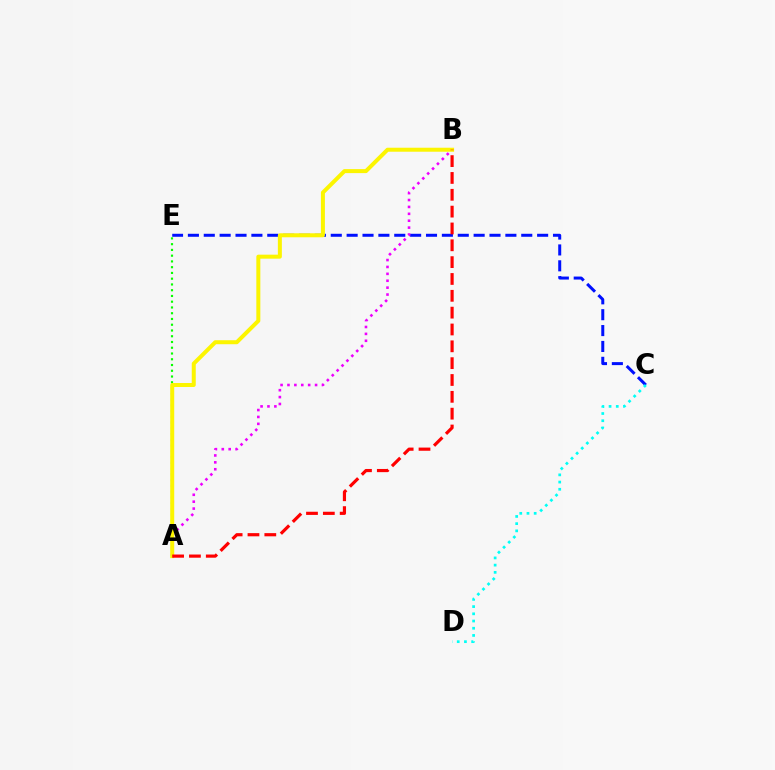{('C', 'E'): [{'color': '#0010ff', 'line_style': 'dashed', 'thickness': 2.16}], ('A', 'E'): [{'color': '#08ff00', 'line_style': 'dotted', 'thickness': 1.56}], ('C', 'D'): [{'color': '#00fff6', 'line_style': 'dotted', 'thickness': 1.96}], ('A', 'B'): [{'color': '#ee00ff', 'line_style': 'dotted', 'thickness': 1.87}, {'color': '#fcf500', 'line_style': 'solid', 'thickness': 2.88}, {'color': '#ff0000', 'line_style': 'dashed', 'thickness': 2.29}]}